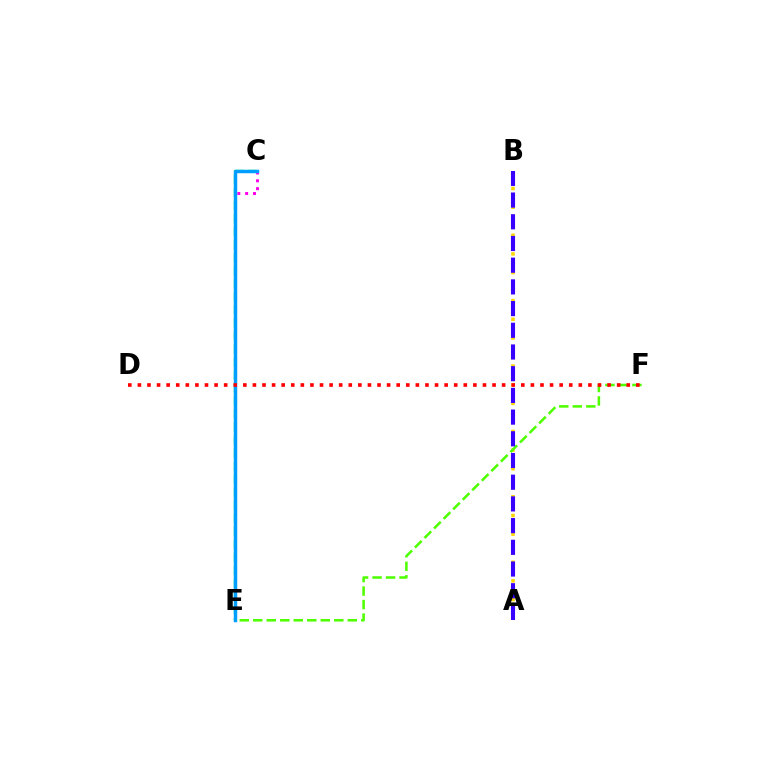{('A', 'B'): [{'color': '#ffd500', 'line_style': 'dotted', 'thickness': 2.54}, {'color': '#3700ff', 'line_style': 'dashed', 'thickness': 2.95}], ('C', 'E'): [{'color': '#ff00ed', 'line_style': 'dotted', 'thickness': 2.13}, {'color': '#00ff86', 'line_style': 'dashed', 'thickness': 1.77}, {'color': '#009eff', 'line_style': 'solid', 'thickness': 2.48}], ('E', 'F'): [{'color': '#4fff00', 'line_style': 'dashed', 'thickness': 1.83}], ('D', 'F'): [{'color': '#ff0000', 'line_style': 'dotted', 'thickness': 2.6}]}